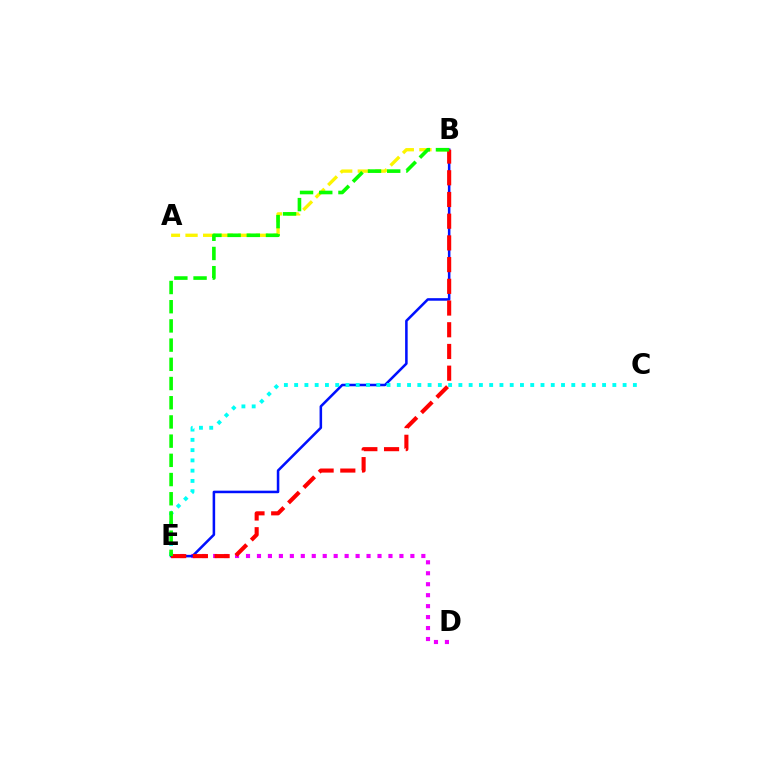{('D', 'E'): [{'color': '#ee00ff', 'line_style': 'dotted', 'thickness': 2.98}], ('B', 'E'): [{'color': '#0010ff', 'line_style': 'solid', 'thickness': 1.83}, {'color': '#ff0000', 'line_style': 'dashed', 'thickness': 2.95}, {'color': '#08ff00', 'line_style': 'dashed', 'thickness': 2.61}], ('C', 'E'): [{'color': '#00fff6', 'line_style': 'dotted', 'thickness': 2.79}], ('A', 'B'): [{'color': '#fcf500', 'line_style': 'dashed', 'thickness': 2.39}]}